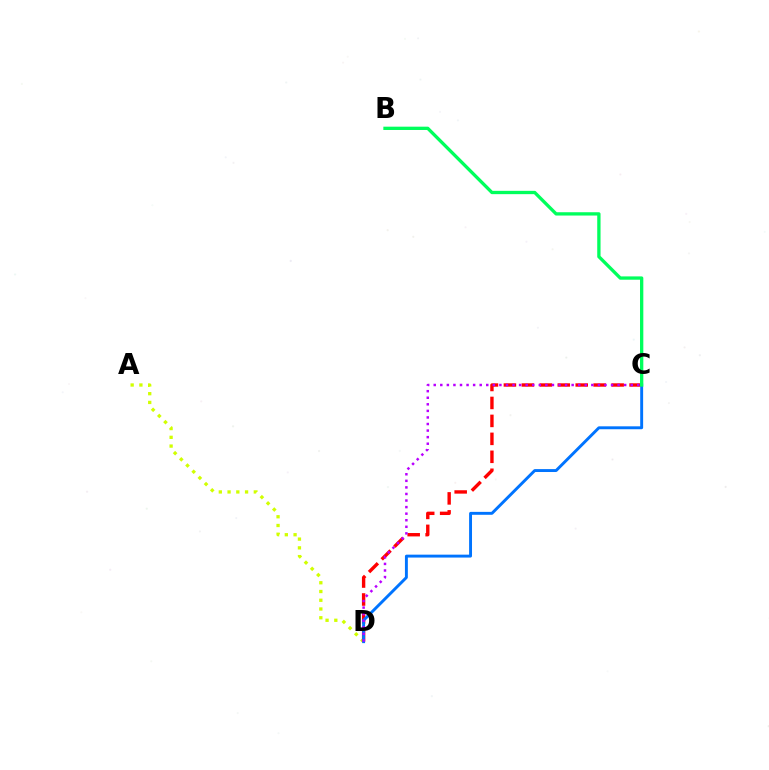{('A', 'D'): [{'color': '#d1ff00', 'line_style': 'dotted', 'thickness': 2.38}], ('C', 'D'): [{'color': '#ff0000', 'line_style': 'dashed', 'thickness': 2.44}, {'color': '#0074ff', 'line_style': 'solid', 'thickness': 2.1}, {'color': '#b900ff', 'line_style': 'dotted', 'thickness': 1.78}], ('B', 'C'): [{'color': '#00ff5c', 'line_style': 'solid', 'thickness': 2.38}]}